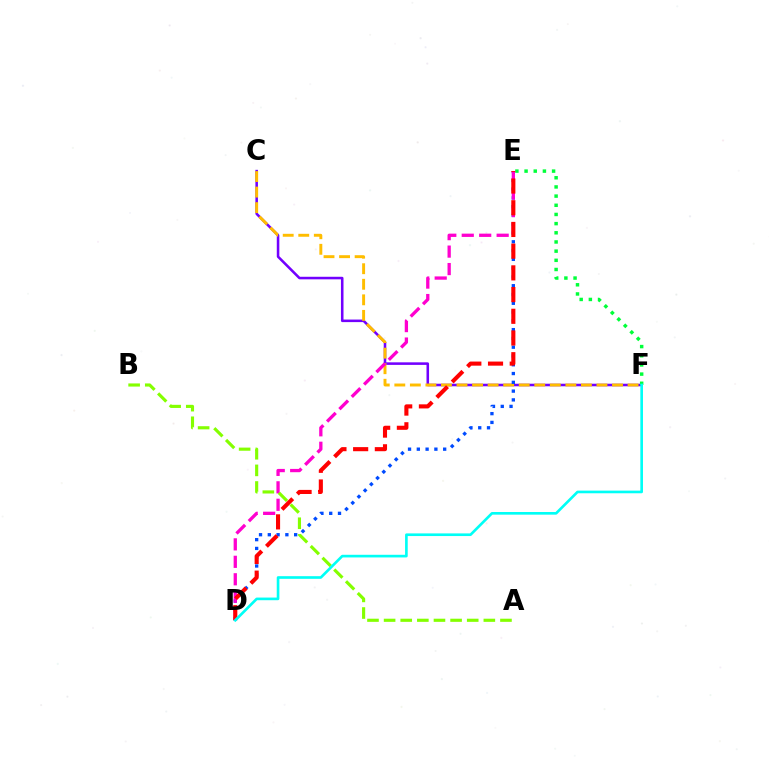{('C', 'F'): [{'color': '#7200ff', 'line_style': 'solid', 'thickness': 1.84}, {'color': '#ffbd00', 'line_style': 'dashed', 'thickness': 2.11}], ('E', 'F'): [{'color': '#00ff39', 'line_style': 'dotted', 'thickness': 2.49}], ('D', 'E'): [{'color': '#004bff', 'line_style': 'dotted', 'thickness': 2.39}, {'color': '#ff00cf', 'line_style': 'dashed', 'thickness': 2.37}, {'color': '#ff0000', 'line_style': 'dashed', 'thickness': 2.95}], ('A', 'B'): [{'color': '#84ff00', 'line_style': 'dashed', 'thickness': 2.26}], ('D', 'F'): [{'color': '#00fff6', 'line_style': 'solid', 'thickness': 1.91}]}